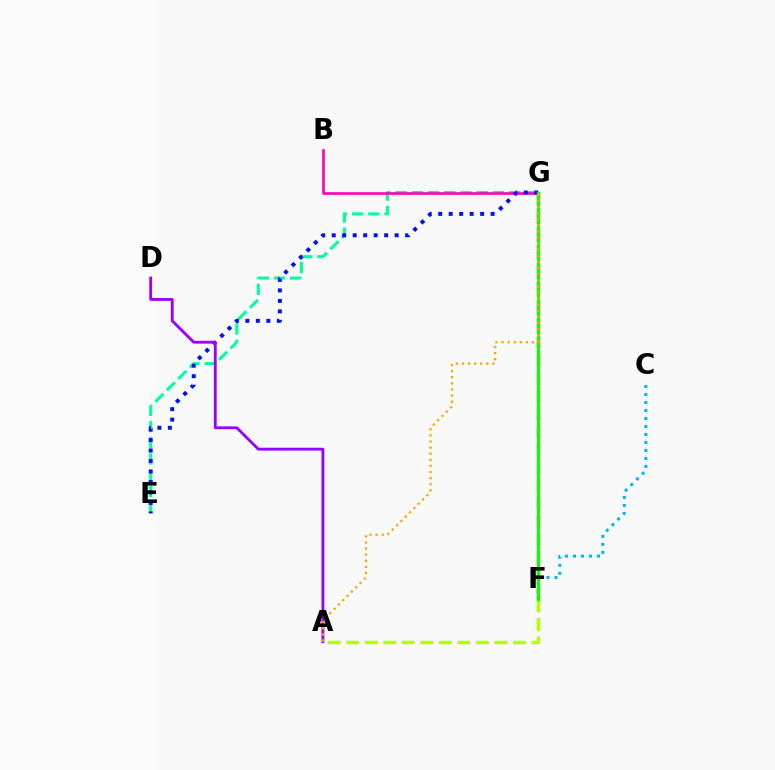{('A', 'F'): [{'color': '#b3ff00', 'line_style': 'dashed', 'thickness': 2.52}], ('E', 'G'): [{'color': '#00ff9d', 'line_style': 'dashed', 'thickness': 2.2}, {'color': '#0010ff', 'line_style': 'dotted', 'thickness': 2.85}], ('F', 'G'): [{'color': '#ff0000', 'line_style': 'dashed', 'thickness': 2.43}, {'color': '#08ff00', 'line_style': 'solid', 'thickness': 2.21}], ('B', 'G'): [{'color': '#ff00bd', 'line_style': 'solid', 'thickness': 1.9}], ('C', 'F'): [{'color': '#00b5ff', 'line_style': 'dotted', 'thickness': 2.17}], ('A', 'D'): [{'color': '#9b00ff', 'line_style': 'solid', 'thickness': 2.05}], ('A', 'G'): [{'color': '#ffa500', 'line_style': 'dotted', 'thickness': 1.66}]}